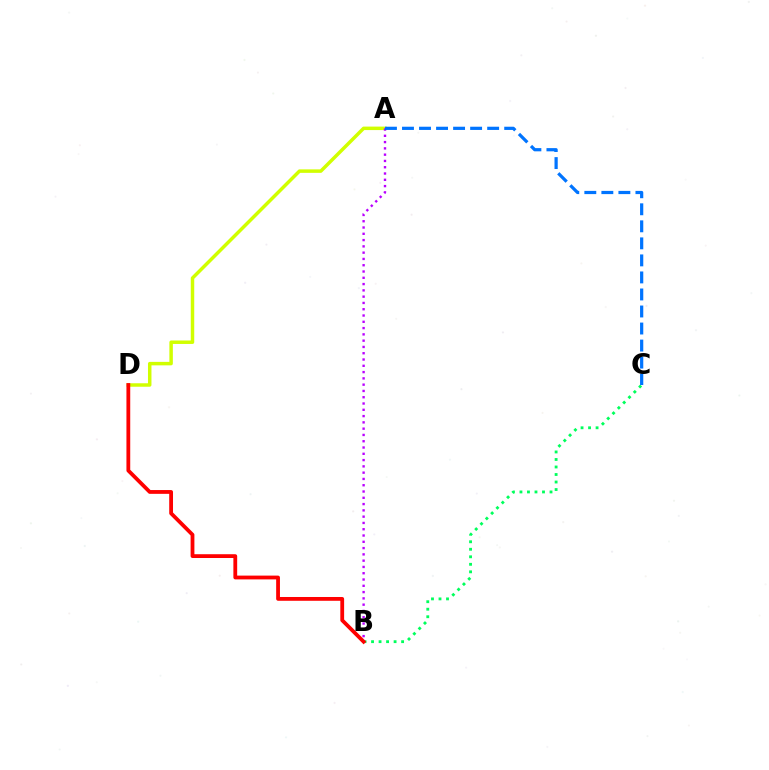{('B', 'C'): [{'color': '#00ff5c', 'line_style': 'dotted', 'thickness': 2.04}], ('A', 'D'): [{'color': '#d1ff00', 'line_style': 'solid', 'thickness': 2.51}], ('A', 'B'): [{'color': '#b900ff', 'line_style': 'dotted', 'thickness': 1.71}], ('A', 'C'): [{'color': '#0074ff', 'line_style': 'dashed', 'thickness': 2.31}], ('B', 'D'): [{'color': '#ff0000', 'line_style': 'solid', 'thickness': 2.73}]}